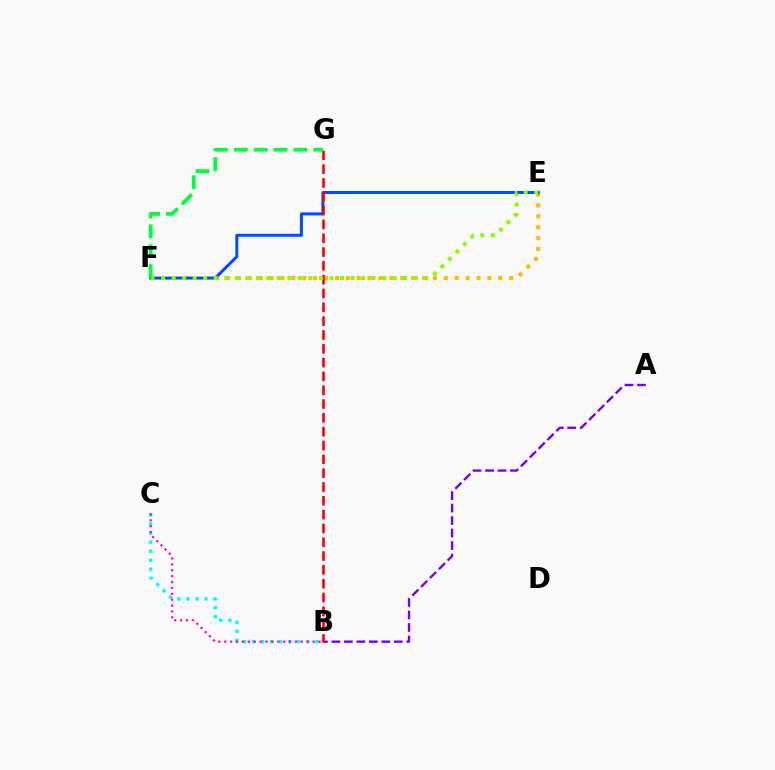{('E', 'F'): [{'color': '#ffbd00', 'line_style': 'dotted', 'thickness': 2.96}, {'color': '#004bff', 'line_style': 'solid', 'thickness': 2.15}, {'color': '#84ff00', 'line_style': 'dotted', 'thickness': 2.86}], ('B', 'C'): [{'color': '#00fff6', 'line_style': 'dotted', 'thickness': 2.46}, {'color': '#ff00cf', 'line_style': 'dotted', 'thickness': 1.6}], ('A', 'B'): [{'color': '#7200ff', 'line_style': 'dashed', 'thickness': 1.7}], ('B', 'G'): [{'color': '#ff0000', 'line_style': 'dashed', 'thickness': 1.88}], ('F', 'G'): [{'color': '#00ff39', 'line_style': 'dashed', 'thickness': 2.7}]}